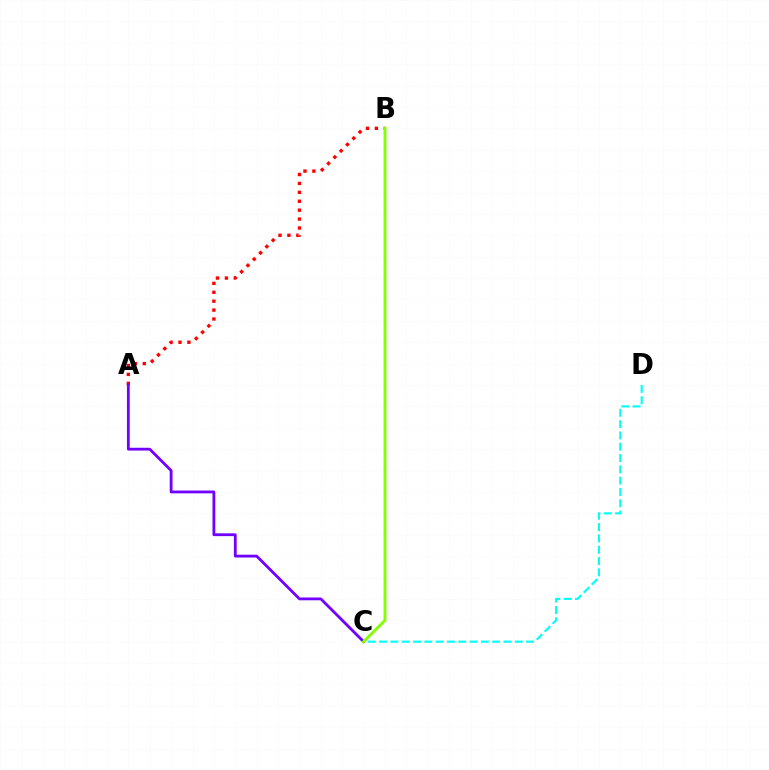{('A', 'B'): [{'color': '#ff0000', 'line_style': 'dotted', 'thickness': 2.42}], ('C', 'D'): [{'color': '#00fff6', 'line_style': 'dashed', 'thickness': 1.54}], ('A', 'C'): [{'color': '#7200ff', 'line_style': 'solid', 'thickness': 2.02}], ('B', 'C'): [{'color': '#84ff00', 'line_style': 'solid', 'thickness': 2.12}]}